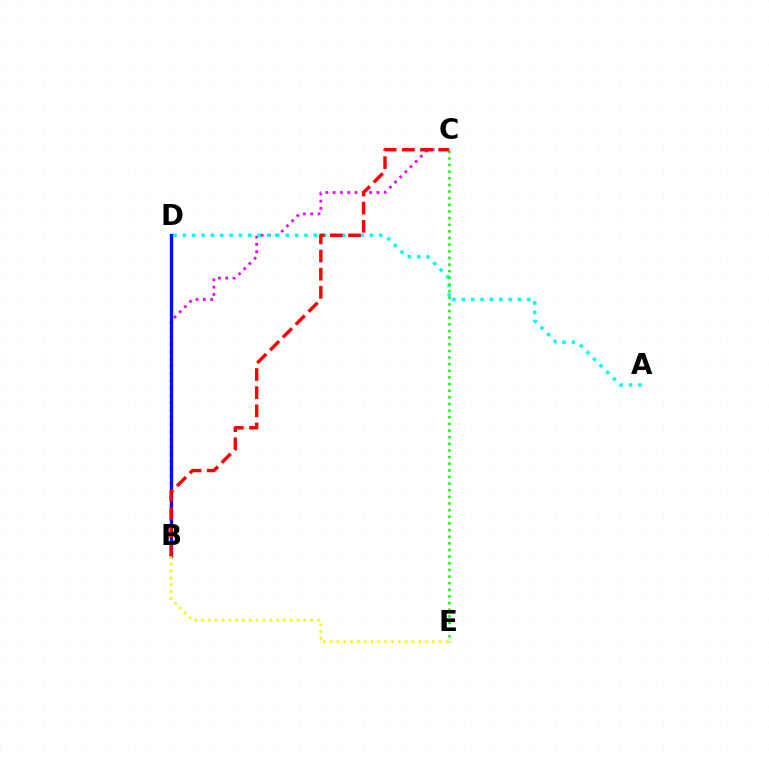{('B', 'C'): [{'color': '#ee00ff', 'line_style': 'dotted', 'thickness': 1.98}, {'color': '#ff0000', 'line_style': 'dashed', 'thickness': 2.46}], ('B', 'D'): [{'color': '#0010ff', 'line_style': 'solid', 'thickness': 2.39}], ('A', 'D'): [{'color': '#00fff6', 'line_style': 'dotted', 'thickness': 2.54}], ('C', 'E'): [{'color': '#08ff00', 'line_style': 'dotted', 'thickness': 1.8}], ('B', 'E'): [{'color': '#fcf500', 'line_style': 'dotted', 'thickness': 1.85}]}